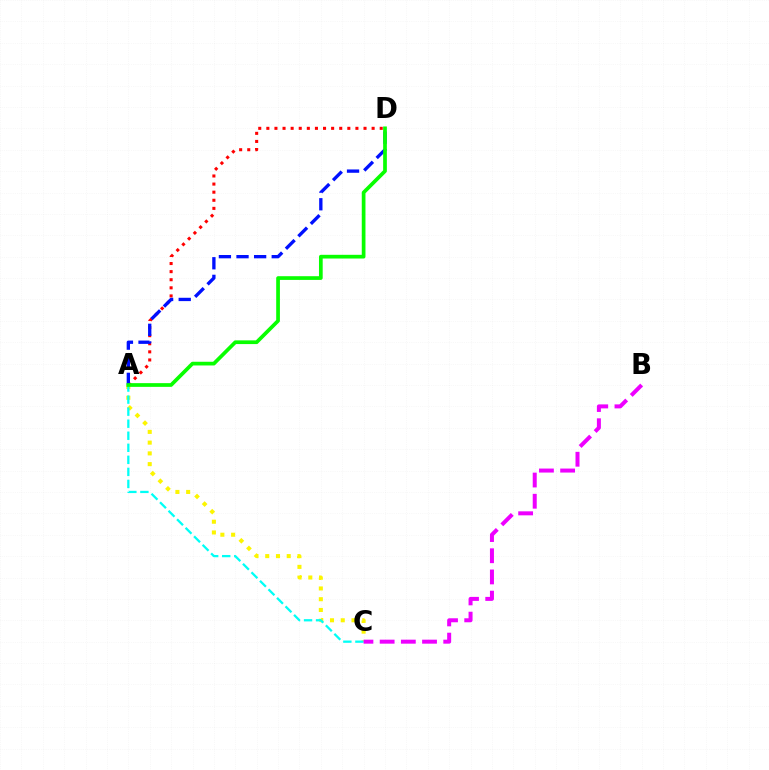{('A', 'C'): [{'color': '#fcf500', 'line_style': 'dotted', 'thickness': 2.92}, {'color': '#00fff6', 'line_style': 'dashed', 'thickness': 1.64}], ('A', 'D'): [{'color': '#ff0000', 'line_style': 'dotted', 'thickness': 2.2}, {'color': '#0010ff', 'line_style': 'dashed', 'thickness': 2.39}, {'color': '#08ff00', 'line_style': 'solid', 'thickness': 2.67}], ('B', 'C'): [{'color': '#ee00ff', 'line_style': 'dashed', 'thickness': 2.88}]}